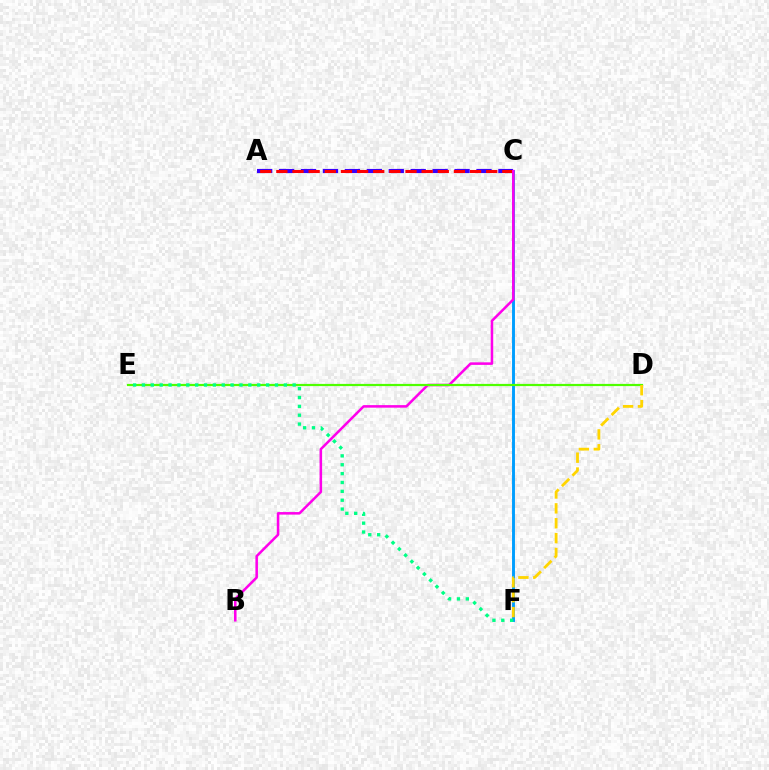{('A', 'C'): [{'color': '#3700ff', 'line_style': 'dashed', 'thickness': 2.98}, {'color': '#ff0000', 'line_style': 'dashed', 'thickness': 2.19}], ('C', 'F'): [{'color': '#009eff', 'line_style': 'solid', 'thickness': 2.1}], ('B', 'C'): [{'color': '#ff00ed', 'line_style': 'solid', 'thickness': 1.83}], ('D', 'E'): [{'color': '#4fff00', 'line_style': 'solid', 'thickness': 1.59}], ('D', 'F'): [{'color': '#ffd500', 'line_style': 'dashed', 'thickness': 2.02}], ('E', 'F'): [{'color': '#00ff86', 'line_style': 'dotted', 'thickness': 2.41}]}